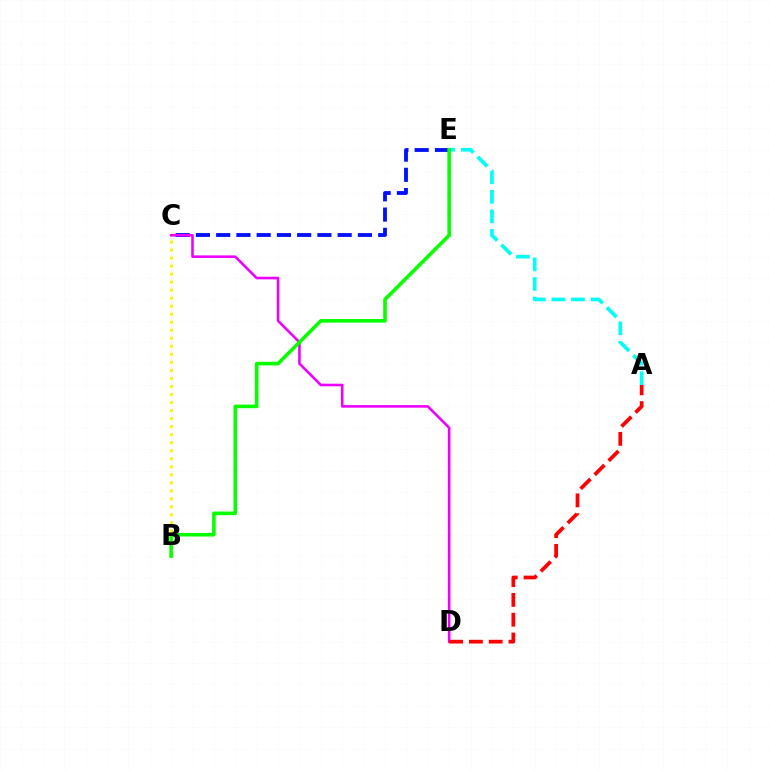{('C', 'E'): [{'color': '#0010ff', 'line_style': 'dashed', 'thickness': 2.75}], ('A', 'E'): [{'color': '#00fff6', 'line_style': 'dashed', 'thickness': 2.66}], ('B', 'C'): [{'color': '#fcf500', 'line_style': 'dotted', 'thickness': 2.18}], ('C', 'D'): [{'color': '#ee00ff', 'line_style': 'solid', 'thickness': 1.86}], ('B', 'E'): [{'color': '#08ff00', 'line_style': 'solid', 'thickness': 2.59}], ('A', 'D'): [{'color': '#ff0000', 'line_style': 'dashed', 'thickness': 2.69}]}